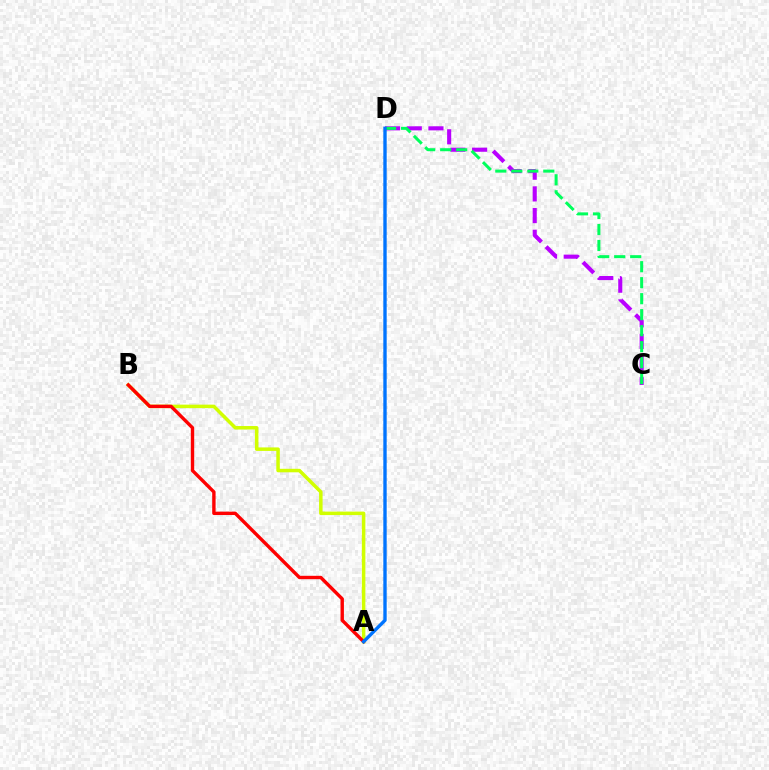{('C', 'D'): [{'color': '#b900ff', 'line_style': 'dashed', 'thickness': 2.95}, {'color': '#00ff5c', 'line_style': 'dashed', 'thickness': 2.17}], ('A', 'B'): [{'color': '#d1ff00', 'line_style': 'solid', 'thickness': 2.52}, {'color': '#ff0000', 'line_style': 'solid', 'thickness': 2.44}], ('A', 'D'): [{'color': '#0074ff', 'line_style': 'solid', 'thickness': 2.42}]}